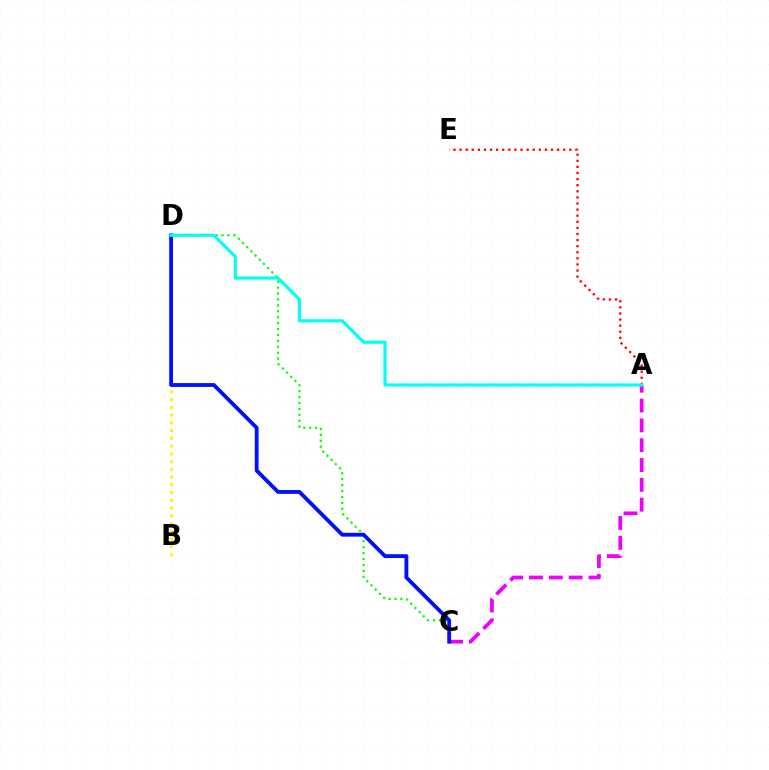{('A', 'C'): [{'color': '#ee00ff', 'line_style': 'dashed', 'thickness': 2.69}], ('C', 'D'): [{'color': '#08ff00', 'line_style': 'dotted', 'thickness': 1.61}, {'color': '#0010ff', 'line_style': 'solid', 'thickness': 2.75}], ('B', 'D'): [{'color': '#fcf500', 'line_style': 'dotted', 'thickness': 2.1}], ('A', 'E'): [{'color': '#ff0000', 'line_style': 'dotted', 'thickness': 1.66}], ('A', 'D'): [{'color': '#00fff6', 'line_style': 'solid', 'thickness': 2.27}]}